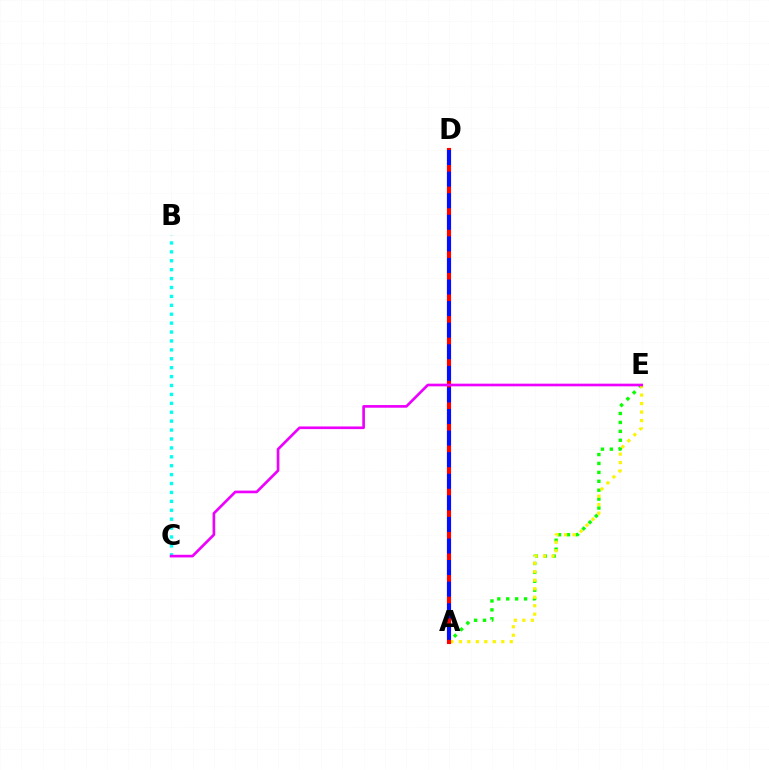{('A', 'E'): [{'color': '#08ff00', 'line_style': 'dotted', 'thickness': 2.42}, {'color': '#fcf500', 'line_style': 'dotted', 'thickness': 2.31}], ('B', 'C'): [{'color': '#00fff6', 'line_style': 'dotted', 'thickness': 2.42}], ('A', 'D'): [{'color': '#ff0000', 'line_style': 'solid', 'thickness': 2.96}, {'color': '#0010ff', 'line_style': 'dashed', 'thickness': 2.93}], ('C', 'E'): [{'color': '#ee00ff', 'line_style': 'solid', 'thickness': 1.92}]}